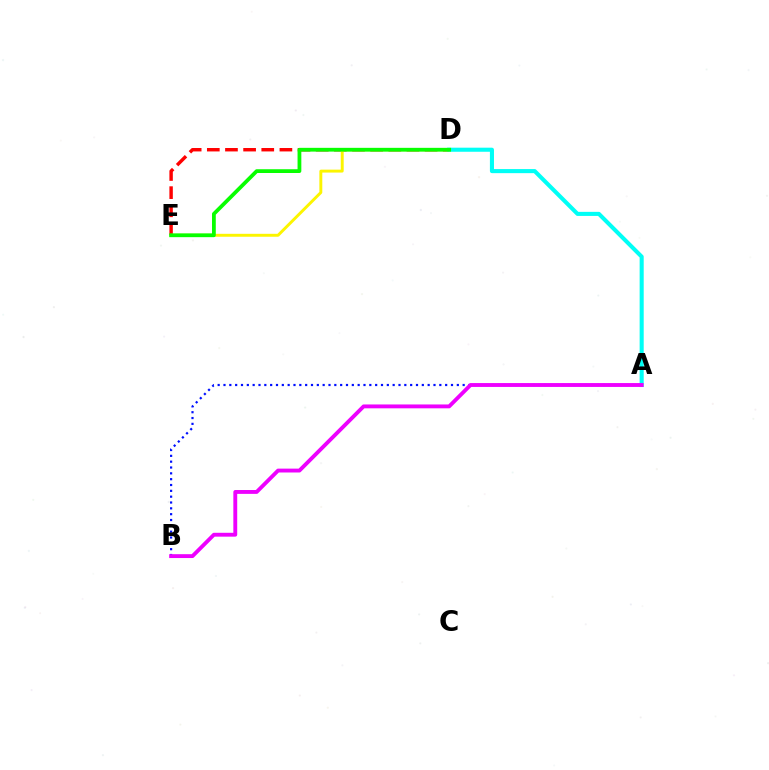{('D', 'E'): [{'color': '#ff0000', 'line_style': 'dashed', 'thickness': 2.47}, {'color': '#fcf500', 'line_style': 'solid', 'thickness': 2.11}, {'color': '#08ff00', 'line_style': 'solid', 'thickness': 2.72}], ('A', 'D'): [{'color': '#00fff6', 'line_style': 'solid', 'thickness': 2.93}], ('A', 'B'): [{'color': '#0010ff', 'line_style': 'dotted', 'thickness': 1.58}, {'color': '#ee00ff', 'line_style': 'solid', 'thickness': 2.78}]}